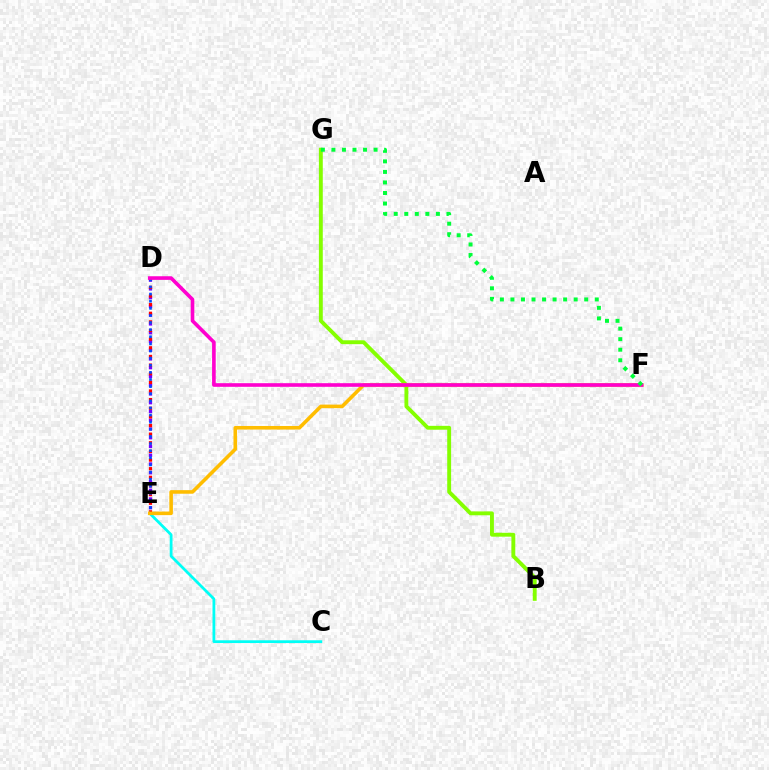{('B', 'G'): [{'color': '#84ff00', 'line_style': 'solid', 'thickness': 2.8}], ('D', 'E'): [{'color': '#7200ff', 'line_style': 'dotted', 'thickness': 2.38}, {'color': '#ff0000', 'line_style': 'dotted', 'thickness': 2.35}, {'color': '#004bff', 'line_style': 'dotted', 'thickness': 1.93}], ('C', 'E'): [{'color': '#00fff6', 'line_style': 'solid', 'thickness': 1.99}], ('E', 'F'): [{'color': '#ffbd00', 'line_style': 'solid', 'thickness': 2.58}], ('D', 'F'): [{'color': '#ff00cf', 'line_style': 'solid', 'thickness': 2.61}], ('F', 'G'): [{'color': '#00ff39', 'line_style': 'dotted', 'thickness': 2.86}]}